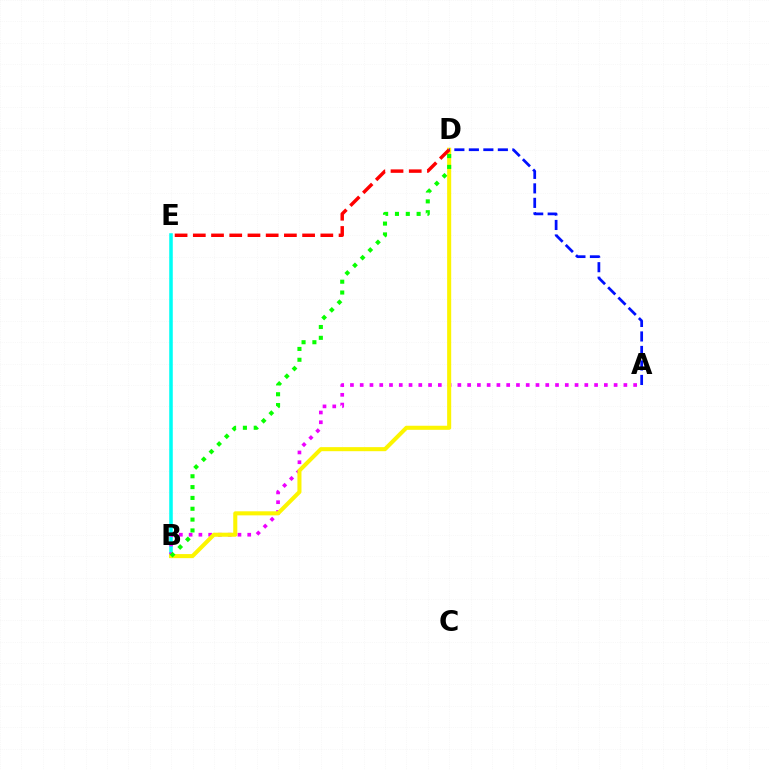{('B', 'E'): [{'color': '#00fff6', 'line_style': 'solid', 'thickness': 2.55}], ('A', 'B'): [{'color': '#ee00ff', 'line_style': 'dotted', 'thickness': 2.65}], ('B', 'D'): [{'color': '#fcf500', 'line_style': 'solid', 'thickness': 2.92}, {'color': '#08ff00', 'line_style': 'dotted', 'thickness': 2.94}], ('A', 'D'): [{'color': '#0010ff', 'line_style': 'dashed', 'thickness': 1.97}], ('D', 'E'): [{'color': '#ff0000', 'line_style': 'dashed', 'thickness': 2.47}]}